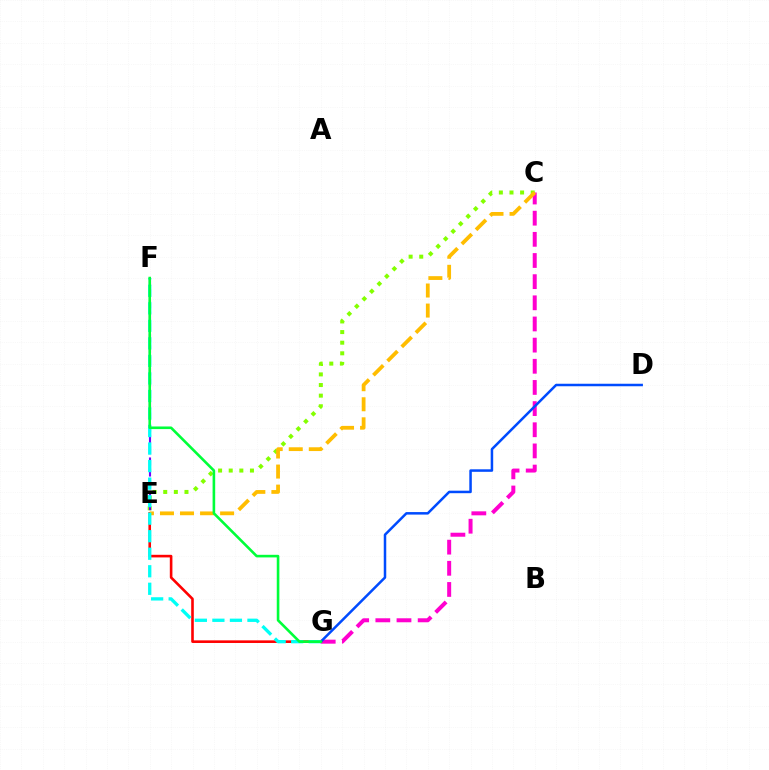{('C', 'G'): [{'color': '#ff00cf', 'line_style': 'dashed', 'thickness': 2.87}], ('C', 'E'): [{'color': '#84ff00', 'line_style': 'dotted', 'thickness': 2.89}, {'color': '#ffbd00', 'line_style': 'dashed', 'thickness': 2.72}], ('E', 'G'): [{'color': '#ff0000', 'line_style': 'solid', 'thickness': 1.88}], ('D', 'G'): [{'color': '#004bff', 'line_style': 'solid', 'thickness': 1.81}], ('E', 'F'): [{'color': '#7200ff', 'line_style': 'dashed', 'thickness': 1.52}], ('F', 'G'): [{'color': '#00fff6', 'line_style': 'dashed', 'thickness': 2.38}, {'color': '#00ff39', 'line_style': 'solid', 'thickness': 1.88}]}